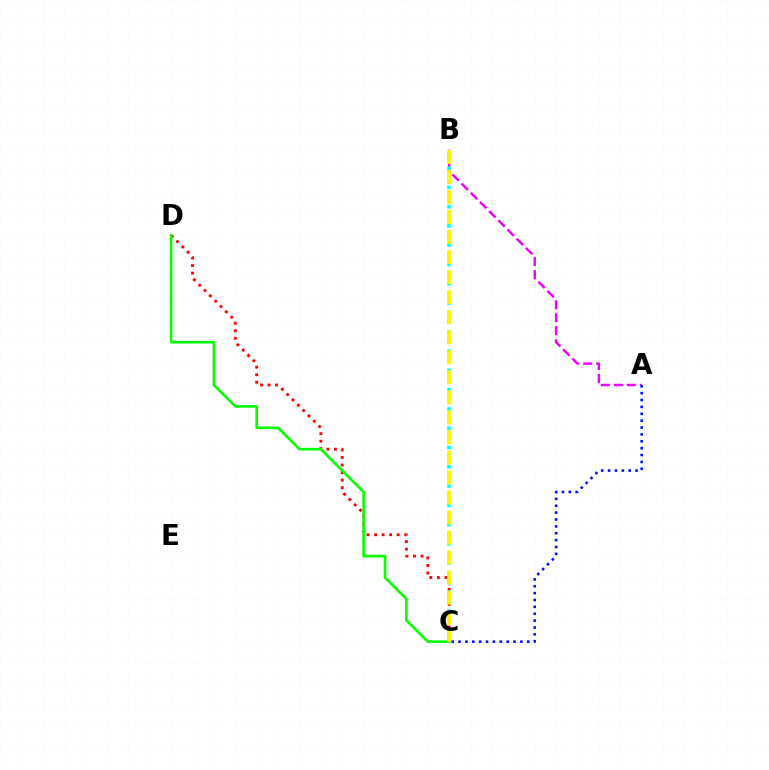{('A', 'B'): [{'color': '#ee00ff', 'line_style': 'dashed', 'thickness': 1.76}], ('C', 'D'): [{'color': '#ff0000', 'line_style': 'dotted', 'thickness': 2.05}, {'color': '#08ff00', 'line_style': 'solid', 'thickness': 1.9}], ('B', 'C'): [{'color': '#00fff6', 'line_style': 'dotted', 'thickness': 2.62}, {'color': '#fcf500', 'line_style': 'dashed', 'thickness': 2.72}], ('A', 'C'): [{'color': '#0010ff', 'line_style': 'dotted', 'thickness': 1.87}]}